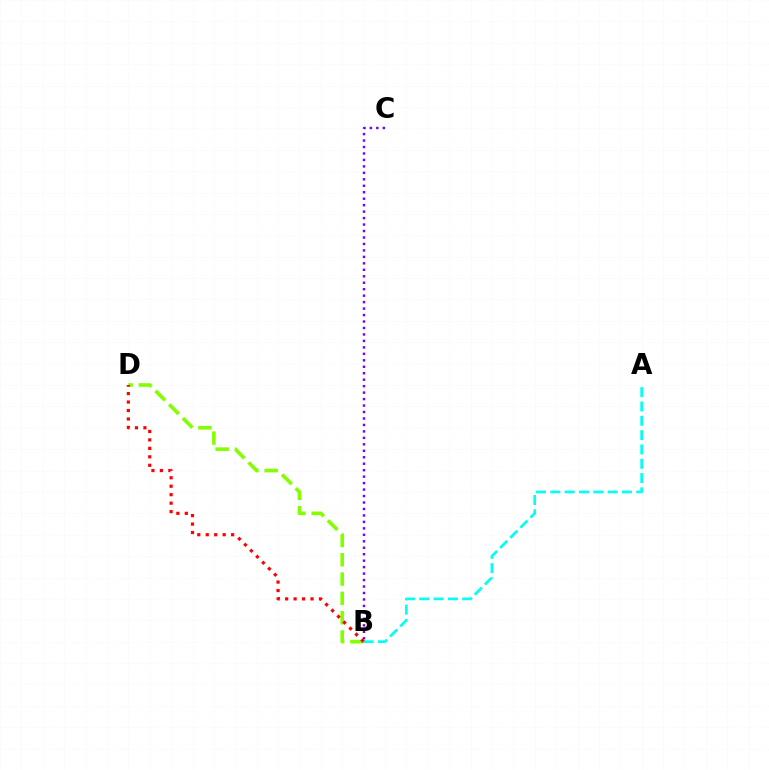{('A', 'B'): [{'color': '#00fff6', 'line_style': 'dashed', 'thickness': 1.94}], ('B', 'C'): [{'color': '#7200ff', 'line_style': 'dotted', 'thickness': 1.76}], ('B', 'D'): [{'color': '#84ff00', 'line_style': 'dashed', 'thickness': 2.62}, {'color': '#ff0000', 'line_style': 'dotted', 'thickness': 2.3}]}